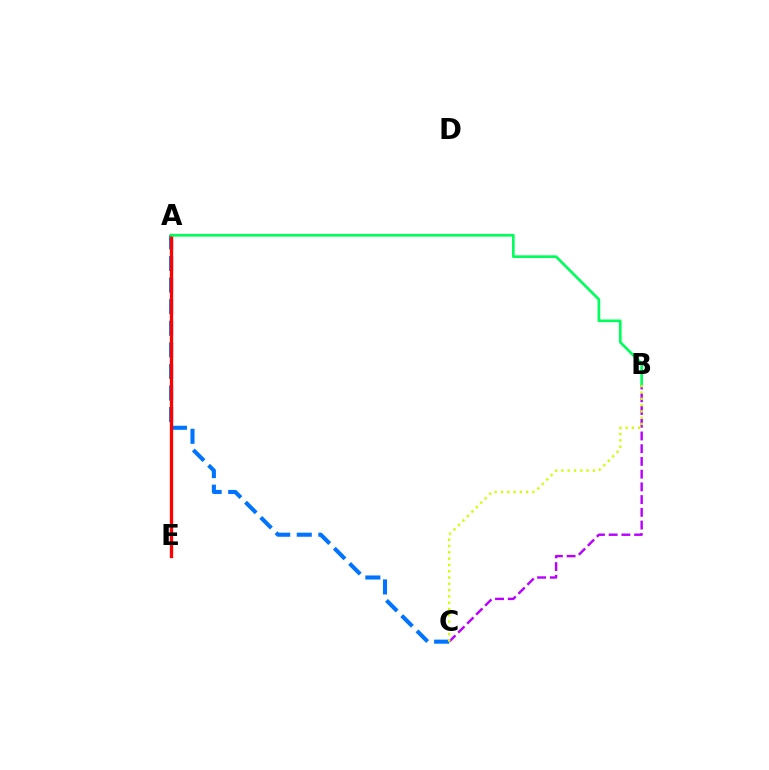{('A', 'C'): [{'color': '#0074ff', 'line_style': 'dashed', 'thickness': 2.93}], ('B', 'C'): [{'color': '#b900ff', 'line_style': 'dashed', 'thickness': 1.73}, {'color': '#d1ff00', 'line_style': 'dotted', 'thickness': 1.71}], ('A', 'E'): [{'color': '#ff0000', 'line_style': 'solid', 'thickness': 2.37}], ('A', 'B'): [{'color': '#00ff5c', 'line_style': 'solid', 'thickness': 1.93}]}